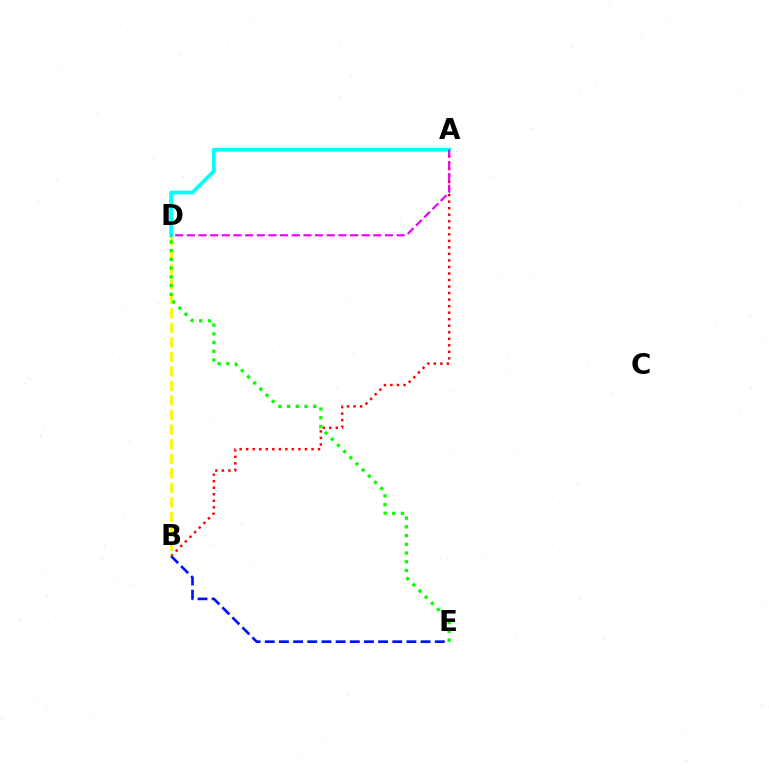{('A', 'B'): [{'color': '#ff0000', 'line_style': 'dotted', 'thickness': 1.77}], ('B', 'D'): [{'color': '#fcf500', 'line_style': 'dashed', 'thickness': 1.98}], ('A', 'D'): [{'color': '#00fff6', 'line_style': 'solid', 'thickness': 2.69}, {'color': '#ee00ff', 'line_style': 'dashed', 'thickness': 1.58}], ('D', 'E'): [{'color': '#08ff00', 'line_style': 'dotted', 'thickness': 2.37}], ('B', 'E'): [{'color': '#0010ff', 'line_style': 'dashed', 'thickness': 1.92}]}